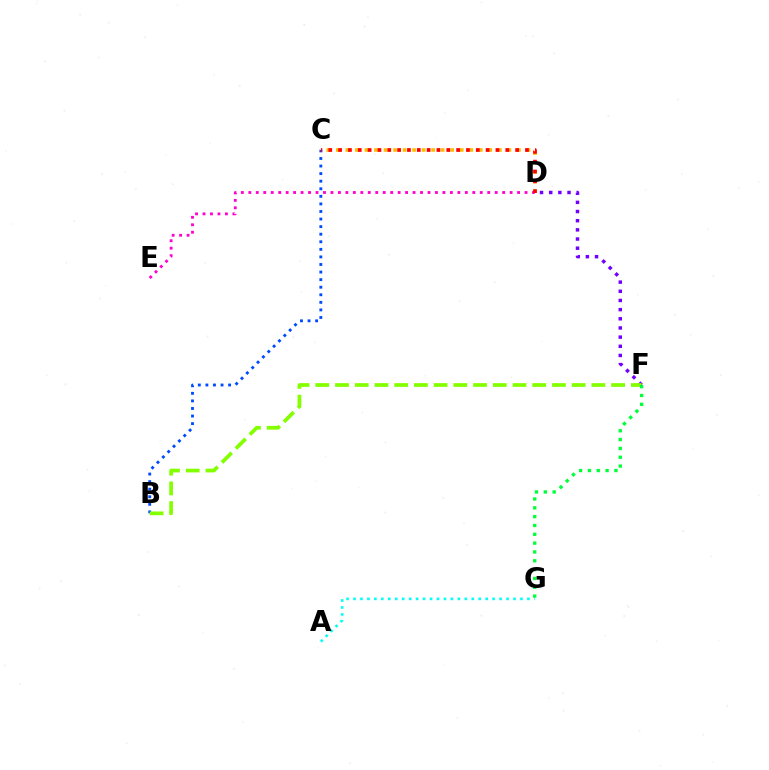{('B', 'C'): [{'color': '#004bff', 'line_style': 'dotted', 'thickness': 2.06}], ('A', 'G'): [{'color': '#00fff6', 'line_style': 'dotted', 'thickness': 1.89}], ('C', 'D'): [{'color': '#ffbd00', 'line_style': 'dotted', 'thickness': 2.59}, {'color': '#ff0000', 'line_style': 'dotted', 'thickness': 2.67}], ('D', 'F'): [{'color': '#7200ff', 'line_style': 'dotted', 'thickness': 2.49}], ('B', 'F'): [{'color': '#84ff00', 'line_style': 'dashed', 'thickness': 2.68}], ('D', 'E'): [{'color': '#ff00cf', 'line_style': 'dotted', 'thickness': 2.03}], ('F', 'G'): [{'color': '#00ff39', 'line_style': 'dotted', 'thickness': 2.4}]}